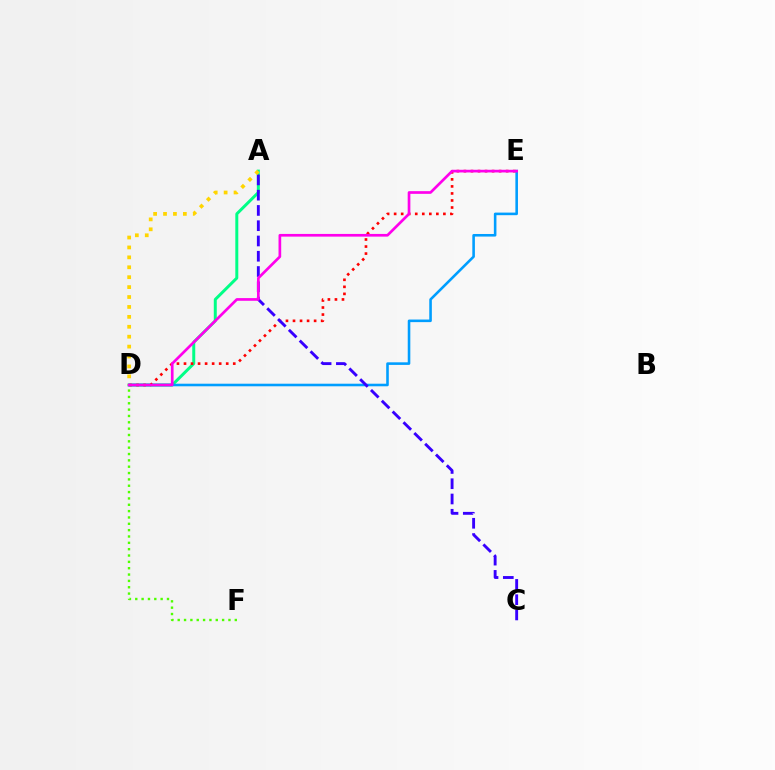{('A', 'D'): [{'color': '#00ff86', 'line_style': 'solid', 'thickness': 2.14}, {'color': '#ffd500', 'line_style': 'dotted', 'thickness': 2.69}], ('D', 'E'): [{'color': '#009eff', 'line_style': 'solid', 'thickness': 1.86}, {'color': '#ff0000', 'line_style': 'dotted', 'thickness': 1.91}, {'color': '#ff00ed', 'line_style': 'solid', 'thickness': 1.93}], ('D', 'F'): [{'color': '#4fff00', 'line_style': 'dotted', 'thickness': 1.72}], ('A', 'C'): [{'color': '#3700ff', 'line_style': 'dashed', 'thickness': 2.07}]}